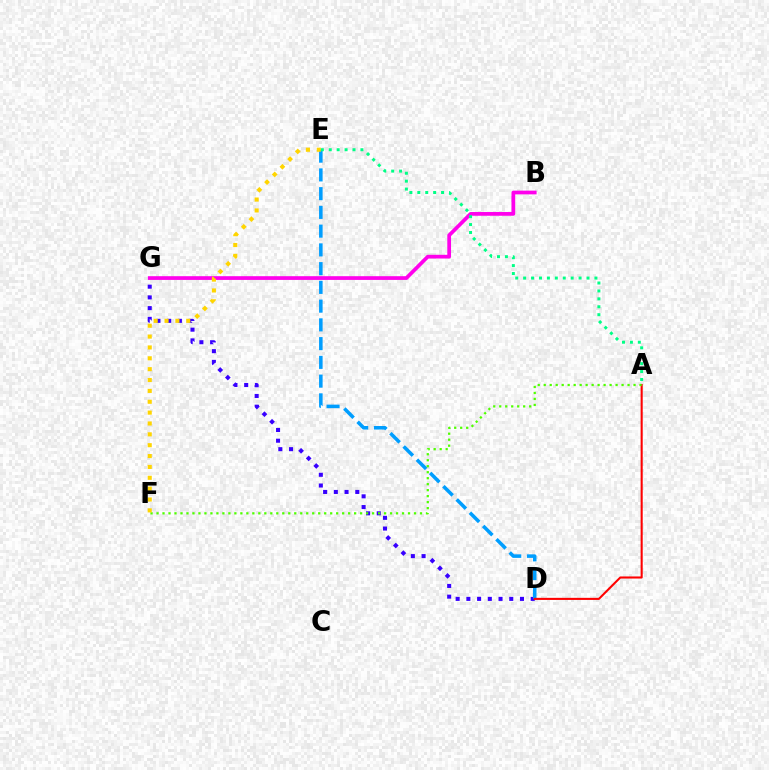{('D', 'G'): [{'color': '#3700ff', 'line_style': 'dotted', 'thickness': 2.91}], ('D', 'E'): [{'color': '#009eff', 'line_style': 'dashed', 'thickness': 2.55}], ('B', 'G'): [{'color': '#ff00ed', 'line_style': 'solid', 'thickness': 2.68}], ('A', 'D'): [{'color': '#ff0000', 'line_style': 'solid', 'thickness': 1.5}], ('A', 'F'): [{'color': '#4fff00', 'line_style': 'dotted', 'thickness': 1.63}], ('E', 'F'): [{'color': '#ffd500', 'line_style': 'dotted', 'thickness': 2.95}], ('A', 'E'): [{'color': '#00ff86', 'line_style': 'dotted', 'thickness': 2.15}]}